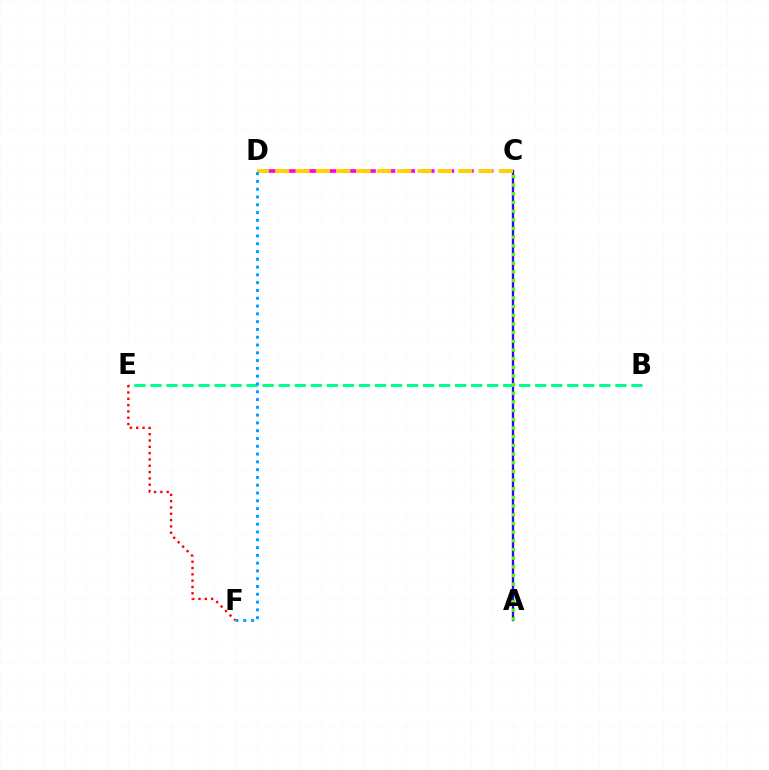{('A', 'C'): [{'color': '#3700ff', 'line_style': 'solid', 'thickness': 1.67}, {'color': '#4fff00', 'line_style': 'dotted', 'thickness': 2.36}], ('C', 'D'): [{'color': '#ff00ed', 'line_style': 'dashed', 'thickness': 2.66}, {'color': '#ffd500', 'line_style': 'dashed', 'thickness': 2.76}], ('B', 'E'): [{'color': '#00ff86', 'line_style': 'dashed', 'thickness': 2.18}], ('E', 'F'): [{'color': '#ff0000', 'line_style': 'dotted', 'thickness': 1.71}], ('D', 'F'): [{'color': '#009eff', 'line_style': 'dotted', 'thickness': 2.12}]}